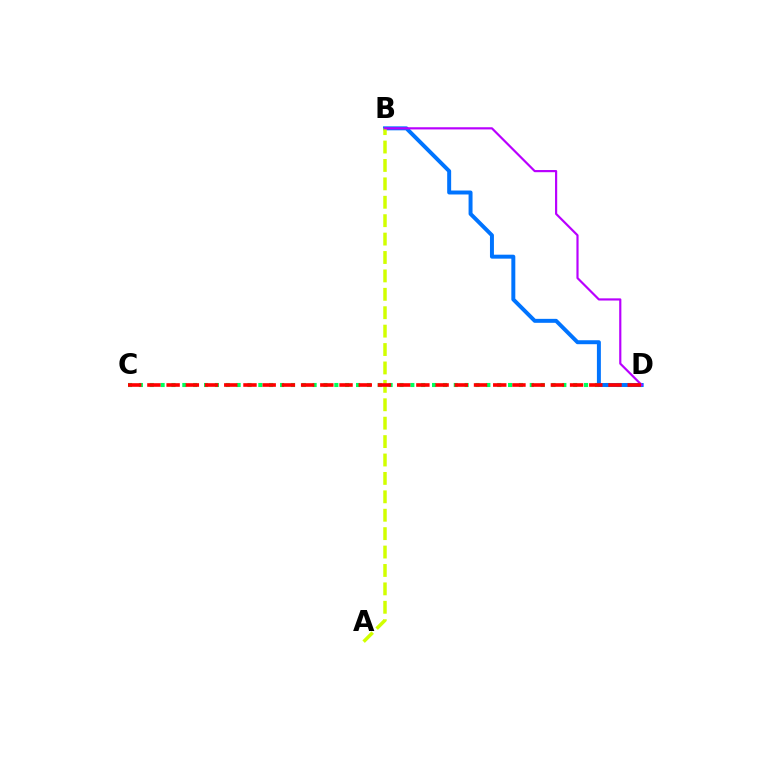{('C', 'D'): [{'color': '#00ff5c', 'line_style': 'dotted', 'thickness': 2.95}, {'color': '#ff0000', 'line_style': 'dashed', 'thickness': 2.61}], ('B', 'D'): [{'color': '#0074ff', 'line_style': 'solid', 'thickness': 2.85}, {'color': '#b900ff', 'line_style': 'solid', 'thickness': 1.57}], ('A', 'B'): [{'color': '#d1ff00', 'line_style': 'dashed', 'thickness': 2.5}]}